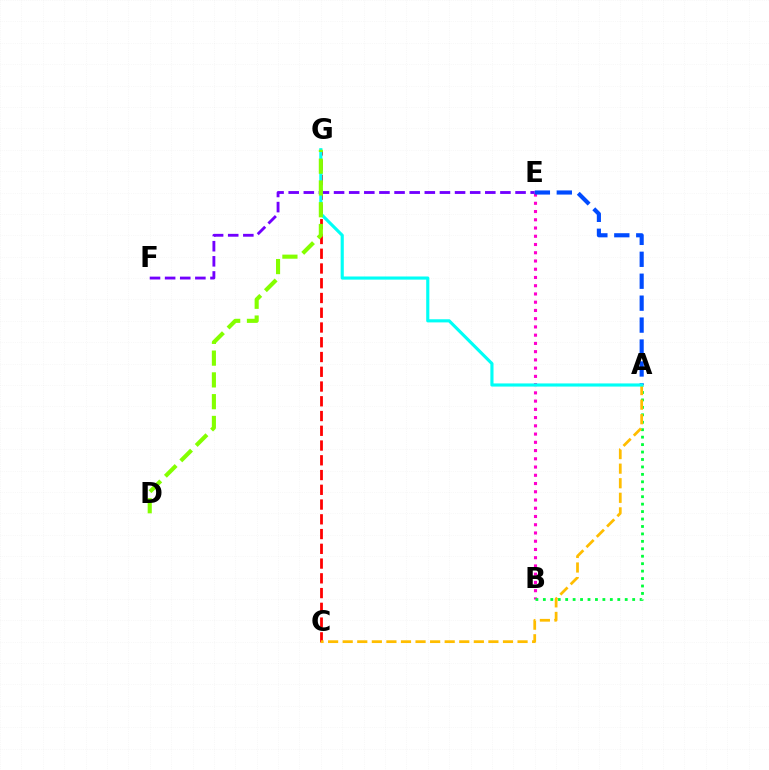{('B', 'E'): [{'color': '#ff00cf', 'line_style': 'dotted', 'thickness': 2.24}], ('A', 'E'): [{'color': '#004bff', 'line_style': 'dashed', 'thickness': 2.98}], ('C', 'G'): [{'color': '#ff0000', 'line_style': 'dashed', 'thickness': 2.0}], ('E', 'F'): [{'color': '#7200ff', 'line_style': 'dashed', 'thickness': 2.05}], ('A', 'B'): [{'color': '#00ff39', 'line_style': 'dotted', 'thickness': 2.02}], ('A', 'C'): [{'color': '#ffbd00', 'line_style': 'dashed', 'thickness': 1.98}], ('A', 'G'): [{'color': '#00fff6', 'line_style': 'solid', 'thickness': 2.26}], ('D', 'G'): [{'color': '#84ff00', 'line_style': 'dashed', 'thickness': 2.96}]}